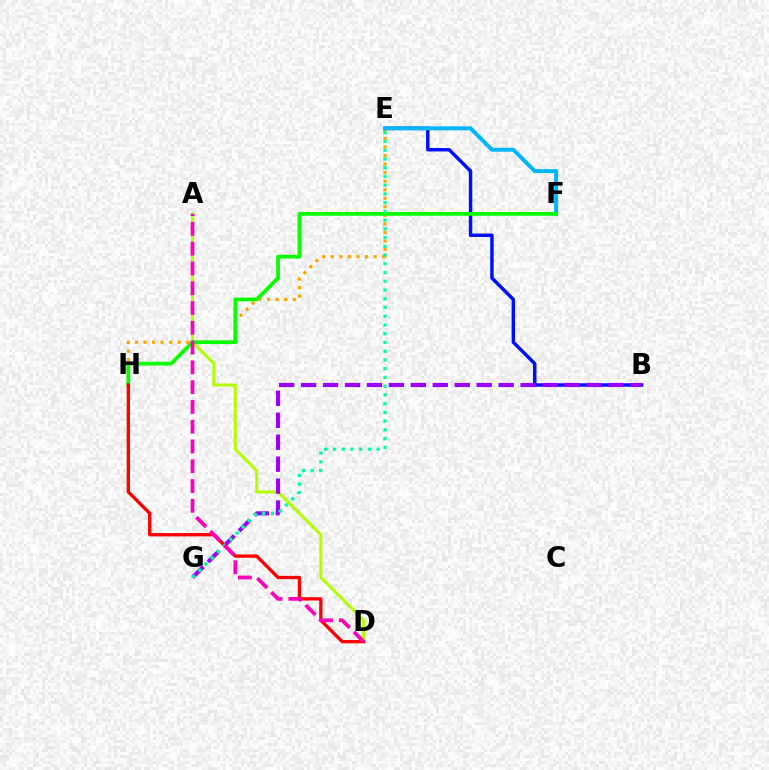{('A', 'D'): [{'color': '#b3ff00', 'line_style': 'solid', 'thickness': 2.19}, {'color': '#ff00bd', 'line_style': 'dashed', 'thickness': 2.69}], ('B', 'E'): [{'color': '#0010ff', 'line_style': 'solid', 'thickness': 2.49}], ('B', 'G'): [{'color': '#9b00ff', 'line_style': 'dashed', 'thickness': 2.98}], ('E', 'H'): [{'color': '#ffa500', 'line_style': 'dotted', 'thickness': 2.32}], ('E', 'F'): [{'color': '#00b5ff', 'line_style': 'solid', 'thickness': 2.85}], ('F', 'H'): [{'color': '#08ff00', 'line_style': 'solid', 'thickness': 2.69}], ('D', 'H'): [{'color': '#ff0000', 'line_style': 'solid', 'thickness': 2.39}], ('E', 'G'): [{'color': '#00ff9d', 'line_style': 'dotted', 'thickness': 2.37}]}